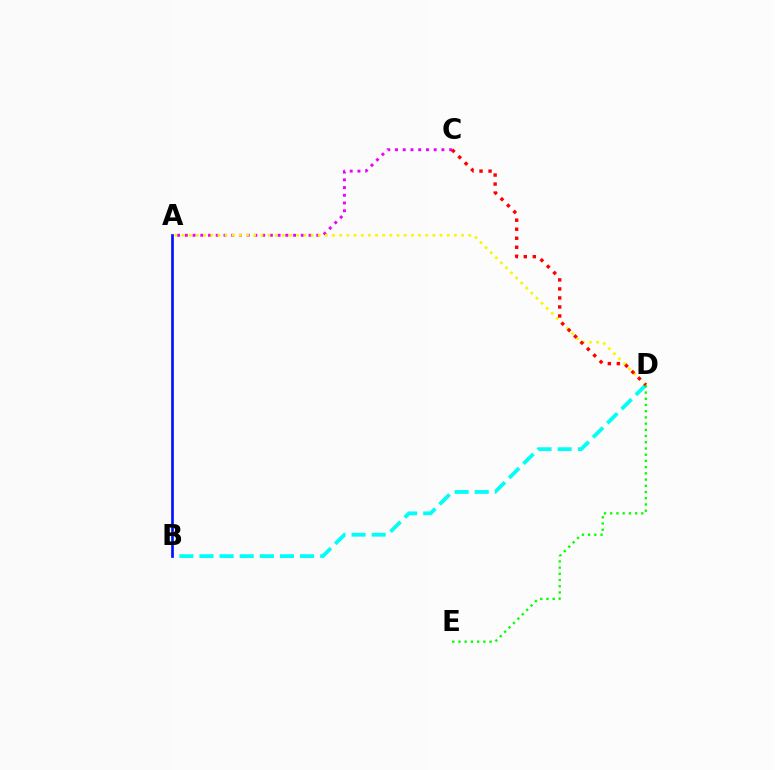{('B', 'D'): [{'color': '#00fff6', 'line_style': 'dashed', 'thickness': 2.73}], ('D', 'E'): [{'color': '#08ff00', 'line_style': 'dotted', 'thickness': 1.69}], ('A', 'B'): [{'color': '#0010ff', 'line_style': 'solid', 'thickness': 1.92}], ('A', 'C'): [{'color': '#ee00ff', 'line_style': 'dotted', 'thickness': 2.1}], ('A', 'D'): [{'color': '#fcf500', 'line_style': 'dotted', 'thickness': 1.95}], ('C', 'D'): [{'color': '#ff0000', 'line_style': 'dotted', 'thickness': 2.45}]}